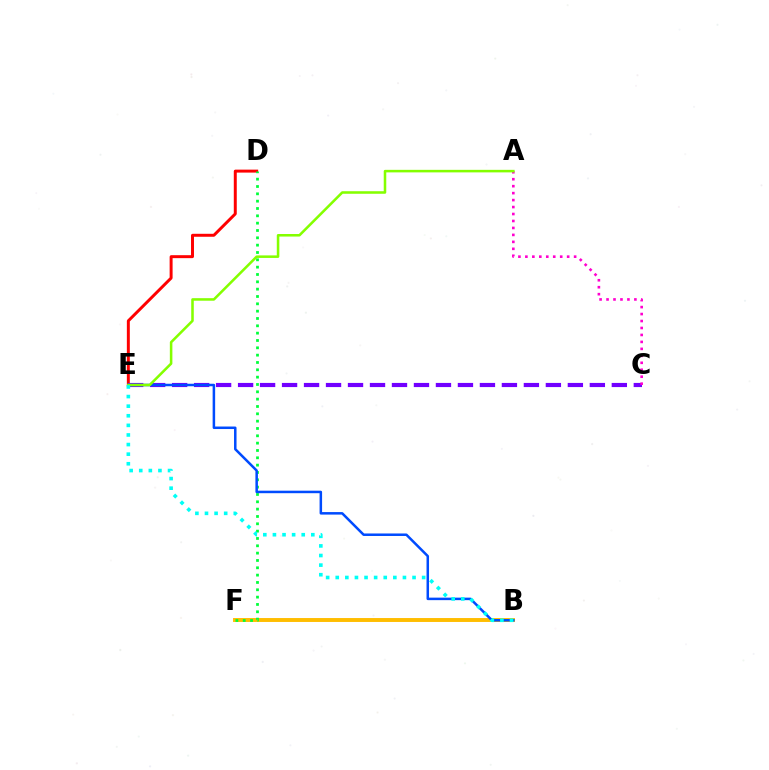{('D', 'E'): [{'color': '#ff0000', 'line_style': 'solid', 'thickness': 2.14}], ('C', 'E'): [{'color': '#7200ff', 'line_style': 'dashed', 'thickness': 2.99}], ('B', 'F'): [{'color': '#ffbd00', 'line_style': 'solid', 'thickness': 2.82}], ('D', 'F'): [{'color': '#00ff39', 'line_style': 'dotted', 'thickness': 1.99}], ('B', 'E'): [{'color': '#004bff', 'line_style': 'solid', 'thickness': 1.81}, {'color': '#00fff6', 'line_style': 'dotted', 'thickness': 2.61}], ('A', 'C'): [{'color': '#ff00cf', 'line_style': 'dotted', 'thickness': 1.89}], ('A', 'E'): [{'color': '#84ff00', 'line_style': 'solid', 'thickness': 1.83}]}